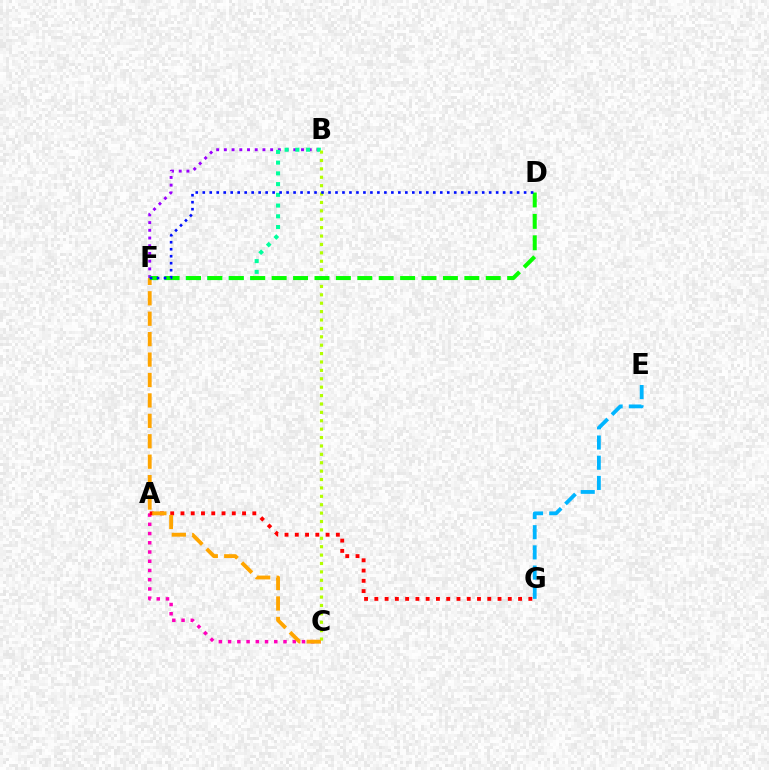{('E', 'G'): [{'color': '#00b5ff', 'line_style': 'dashed', 'thickness': 2.74}], ('A', 'C'): [{'color': '#ff00bd', 'line_style': 'dotted', 'thickness': 2.51}], ('B', 'F'): [{'color': '#9b00ff', 'line_style': 'dotted', 'thickness': 2.1}, {'color': '#00ff9d', 'line_style': 'dotted', 'thickness': 2.92}], ('B', 'C'): [{'color': '#b3ff00', 'line_style': 'dotted', 'thickness': 2.28}], ('A', 'G'): [{'color': '#ff0000', 'line_style': 'dotted', 'thickness': 2.79}], ('C', 'F'): [{'color': '#ffa500', 'line_style': 'dashed', 'thickness': 2.77}], ('D', 'F'): [{'color': '#08ff00', 'line_style': 'dashed', 'thickness': 2.91}, {'color': '#0010ff', 'line_style': 'dotted', 'thickness': 1.9}]}